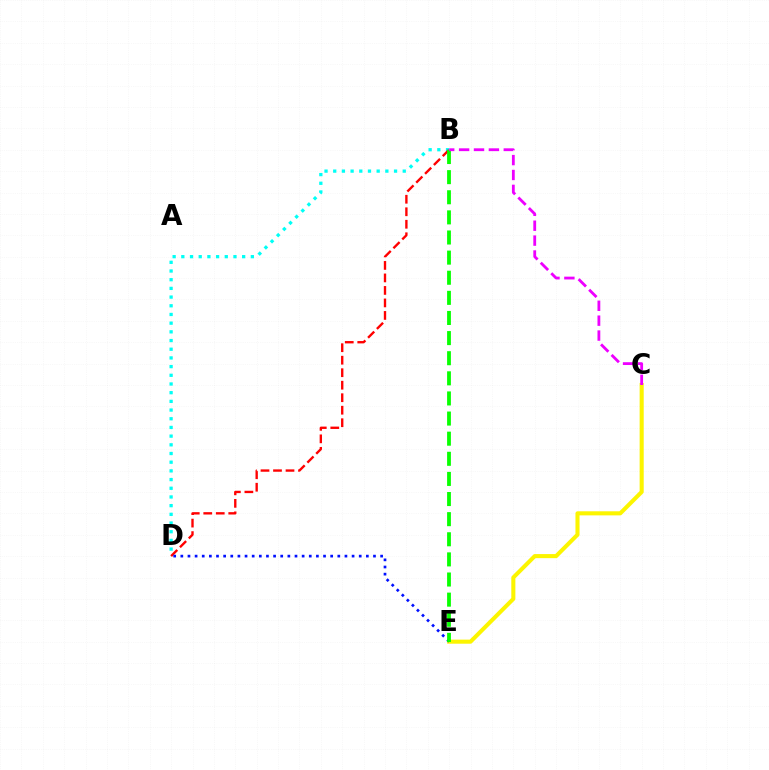{('C', 'E'): [{'color': '#fcf500', 'line_style': 'solid', 'thickness': 2.93}], ('B', 'D'): [{'color': '#00fff6', 'line_style': 'dotted', 'thickness': 2.36}, {'color': '#ff0000', 'line_style': 'dashed', 'thickness': 1.7}], ('D', 'E'): [{'color': '#0010ff', 'line_style': 'dotted', 'thickness': 1.94}], ('B', 'E'): [{'color': '#08ff00', 'line_style': 'dashed', 'thickness': 2.73}], ('B', 'C'): [{'color': '#ee00ff', 'line_style': 'dashed', 'thickness': 2.02}]}